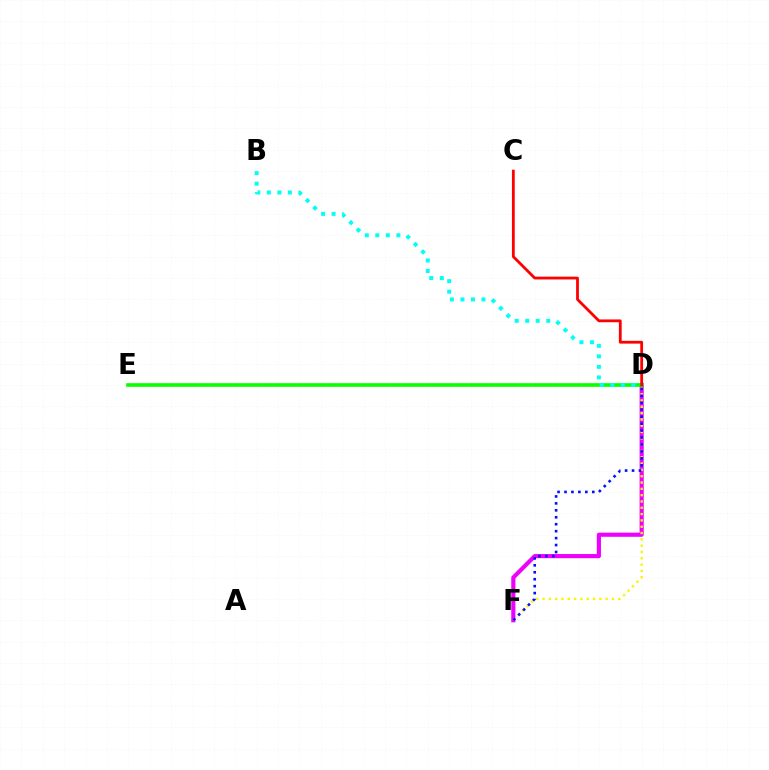{('D', 'F'): [{'color': '#ee00ff', 'line_style': 'solid', 'thickness': 2.98}, {'color': '#fcf500', 'line_style': 'dotted', 'thickness': 1.71}, {'color': '#0010ff', 'line_style': 'dotted', 'thickness': 1.89}], ('D', 'E'): [{'color': '#08ff00', 'line_style': 'solid', 'thickness': 2.61}], ('B', 'D'): [{'color': '#00fff6', 'line_style': 'dotted', 'thickness': 2.86}], ('C', 'D'): [{'color': '#ff0000', 'line_style': 'solid', 'thickness': 2.01}]}